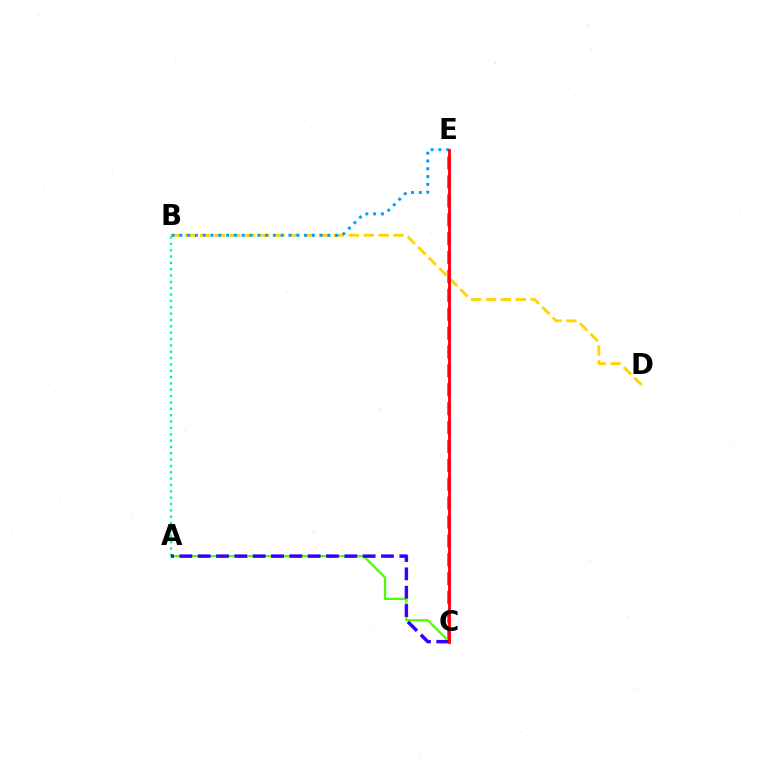{('C', 'E'): [{'color': '#ff00ed', 'line_style': 'dashed', 'thickness': 2.57}, {'color': '#ff0000', 'line_style': 'solid', 'thickness': 2.02}], ('A', 'B'): [{'color': '#00ff86', 'line_style': 'dotted', 'thickness': 1.72}], ('B', 'D'): [{'color': '#ffd500', 'line_style': 'dashed', 'thickness': 2.02}], ('B', 'E'): [{'color': '#009eff', 'line_style': 'dotted', 'thickness': 2.12}], ('A', 'C'): [{'color': '#4fff00', 'line_style': 'solid', 'thickness': 1.64}, {'color': '#3700ff', 'line_style': 'dashed', 'thickness': 2.49}]}